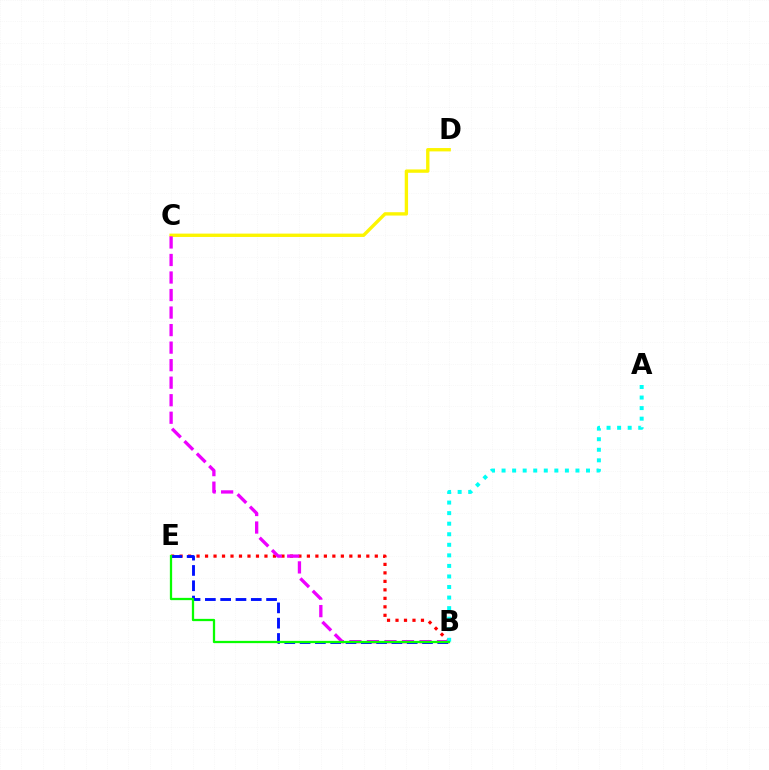{('B', 'E'): [{'color': '#ff0000', 'line_style': 'dotted', 'thickness': 2.31}, {'color': '#0010ff', 'line_style': 'dashed', 'thickness': 2.08}, {'color': '#08ff00', 'line_style': 'solid', 'thickness': 1.64}], ('C', 'D'): [{'color': '#fcf500', 'line_style': 'solid', 'thickness': 2.41}], ('B', 'C'): [{'color': '#ee00ff', 'line_style': 'dashed', 'thickness': 2.38}], ('A', 'B'): [{'color': '#00fff6', 'line_style': 'dotted', 'thickness': 2.87}]}